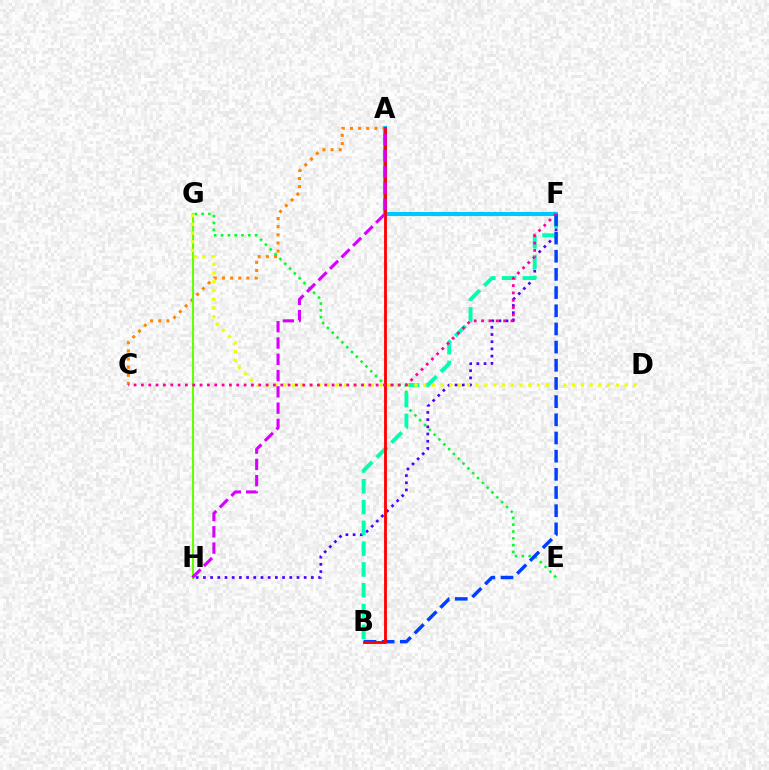{('F', 'H'): [{'color': '#4f00ff', 'line_style': 'dotted', 'thickness': 1.96}], ('A', 'C'): [{'color': '#ff8800', 'line_style': 'dotted', 'thickness': 2.21}], ('A', 'F'): [{'color': '#00c7ff', 'line_style': 'solid', 'thickness': 2.96}], ('E', 'G'): [{'color': '#00ff27', 'line_style': 'dotted', 'thickness': 1.85}], ('B', 'F'): [{'color': '#00ffaf', 'line_style': 'dashed', 'thickness': 2.82}, {'color': '#003fff', 'line_style': 'dashed', 'thickness': 2.47}], ('G', 'H'): [{'color': '#66ff00', 'line_style': 'solid', 'thickness': 1.51}], ('D', 'G'): [{'color': '#eeff00', 'line_style': 'dotted', 'thickness': 2.38}], ('A', 'B'): [{'color': '#ff0000', 'line_style': 'solid', 'thickness': 2.04}], ('A', 'H'): [{'color': '#d600ff', 'line_style': 'dashed', 'thickness': 2.21}], ('C', 'F'): [{'color': '#ff00a0', 'line_style': 'dotted', 'thickness': 1.99}]}